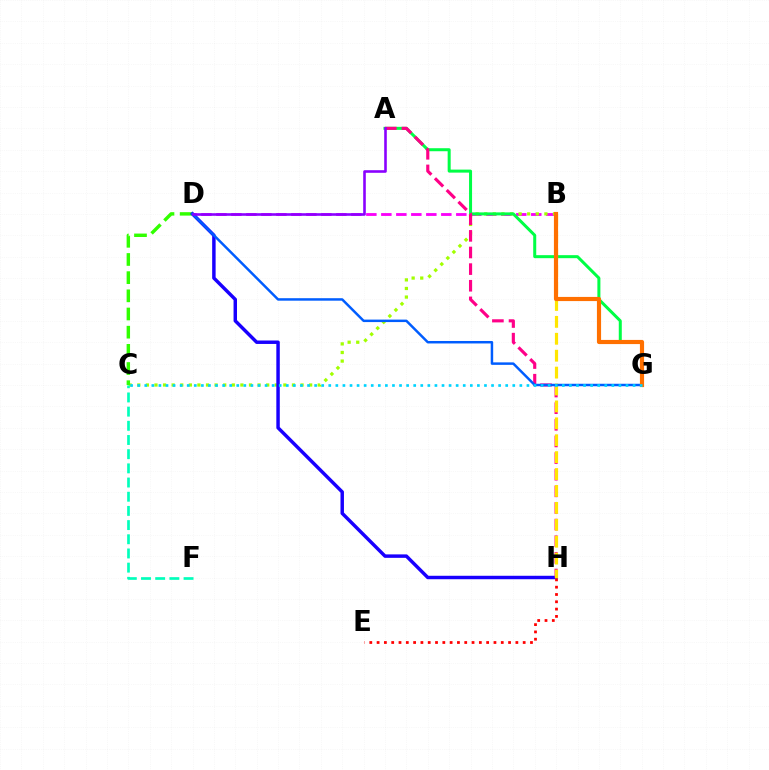{('B', 'D'): [{'color': '#fa00f9', 'line_style': 'dashed', 'thickness': 2.04}], ('B', 'C'): [{'color': '#a2ff00', 'line_style': 'dotted', 'thickness': 2.33}], ('A', 'G'): [{'color': '#00ff45', 'line_style': 'solid', 'thickness': 2.17}], ('C', 'D'): [{'color': '#31ff00', 'line_style': 'dashed', 'thickness': 2.47}], ('D', 'H'): [{'color': '#1900ff', 'line_style': 'solid', 'thickness': 2.49}], ('A', 'H'): [{'color': '#ff0088', 'line_style': 'dashed', 'thickness': 2.26}], ('B', 'H'): [{'color': '#ffe600', 'line_style': 'dashed', 'thickness': 2.3}], ('D', 'G'): [{'color': '#005dff', 'line_style': 'solid', 'thickness': 1.78}], ('A', 'D'): [{'color': '#8a00ff', 'line_style': 'solid', 'thickness': 1.87}], ('E', 'H'): [{'color': '#ff0000', 'line_style': 'dotted', 'thickness': 1.98}], ('C', 'F'): [{'color': '#00ffbb', 'line_style': 'dashed', 'thickness': 1.93}], ('B', 'G'): [{'color': '#ff7000', 'line_style': 'solid', 'thickness': 2.99}], ('C', 'G'): [{'color': '#00d3ff', 'line_style': 'dotted', 'thickness': 1.92}]}